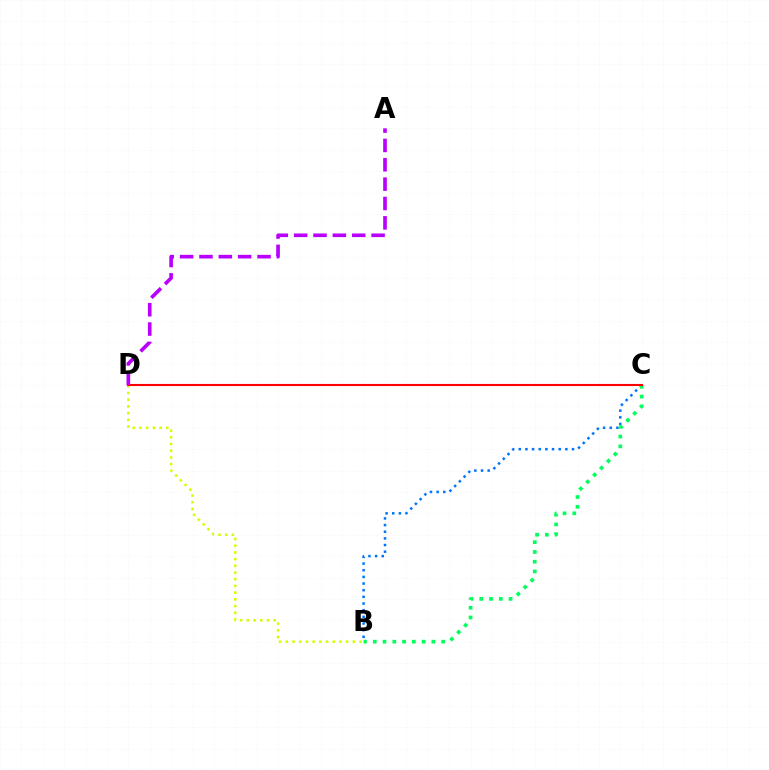{('B', 'D'): [{'color': '#d1ff00', 'line_style': 'dotted', 'thickness': 1.82}], ('B', 'C'): [{'color': '#0074ff', 'line_style': 'dotted', 'thickness': 1.81}, {'color': '#00ff5c', 'line_style': 'dotted', 'thickness': 2.65}], ('C', 'D'): [{'color': '#ff0000', 'line_style': 'solid', 'thickness': 1.51}], ('A', 'D'): [{'color': '#b900ff', 'line_style': 'dashed', 'thickness': 2.63}]}